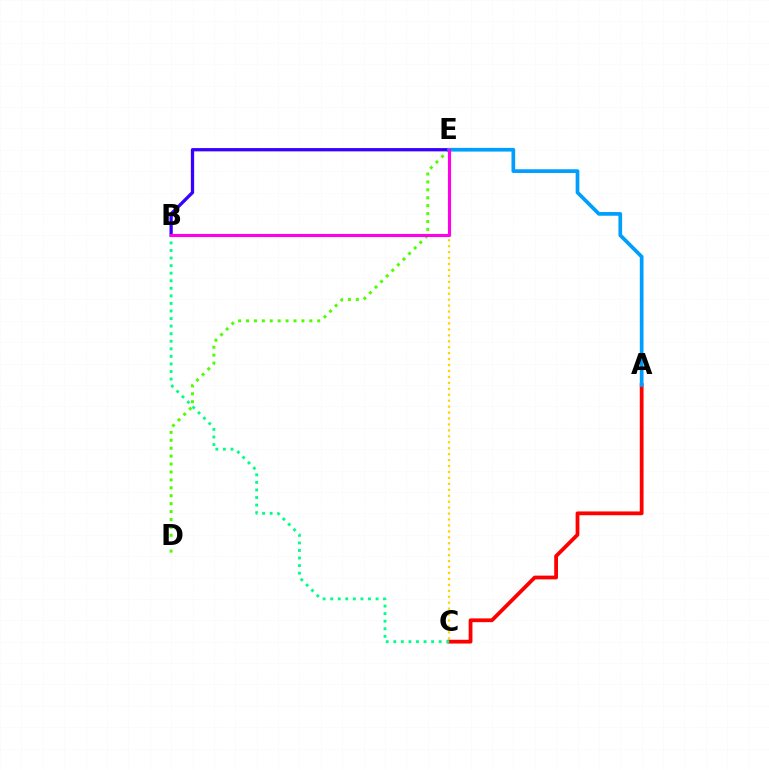{('C', 'E'): [{'color': '#ffd500', 'line_style': 'dotted', 'thickness': 1.61}], ('D', 'E'): [{'color': '#4fff00', 'line_style': 'dotted', 'thickness': 2.15}], ('B', 'E'): [{'color': '#3700ff', 'line_style': 'solid', 'thickness': 2.36}, {'color': '#ff00ed', 'line_style': 'solid', 'thickness': 2.24}], ('A', 'C'): [{'color': '#ff0000', 'line_style': 'solid', 'thickness': 2.72}], ('A', 'E'): [{'color': '#009eff', 'line_style': 'solid', 'thickness': 2.67}], ('B', 'C'): [{'color': '#00ff86', 'line_style': 'dotted', 'thickness': 2.06}]}